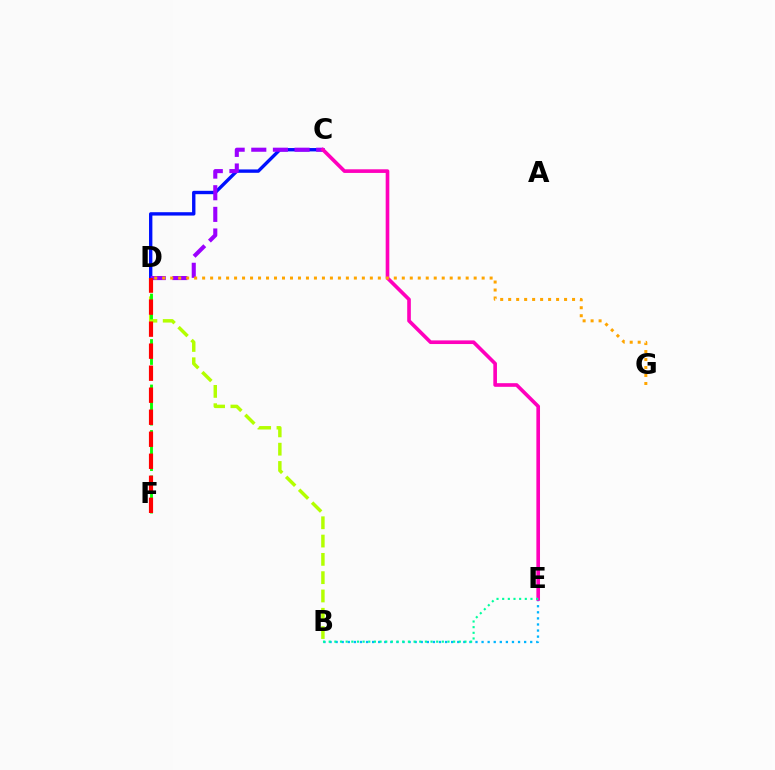{('B', 'D'): [{'color': '#b3ff00', 'line_style': 'dashed', 'thickness': 2.49}], ('D', 'F'): [{'color': '#08ff00', 'line_style': 'dashed', 'thickness': 2.06}, {'color': '#ff0000', 'line_style': 'dashed', 'thickness': 2.99}], ('C', 'D'): [{'color': '#0010ff', 'line_style': 'solid', 'thickness': 2.42}, {'color': '#9b00ff', 'line_style': 'dashed', 'thickness': 2.94}], ('B', 'E'): [{'color': '#00b5ff', 'line_style': 'dotted', 'thickness': 1.65}, {'color': '#00ff9d', 'line_style': 'dotted', 'thickness': 1.54}], ('C', 'E'): [{'color': '#ff00bd', 'line_style': 'solid', 'thickness': 2.62}], ('D', 'G'): [{'color': '#ffa500', 'line_style': 'dotted', 'thickness': 2.17}]}